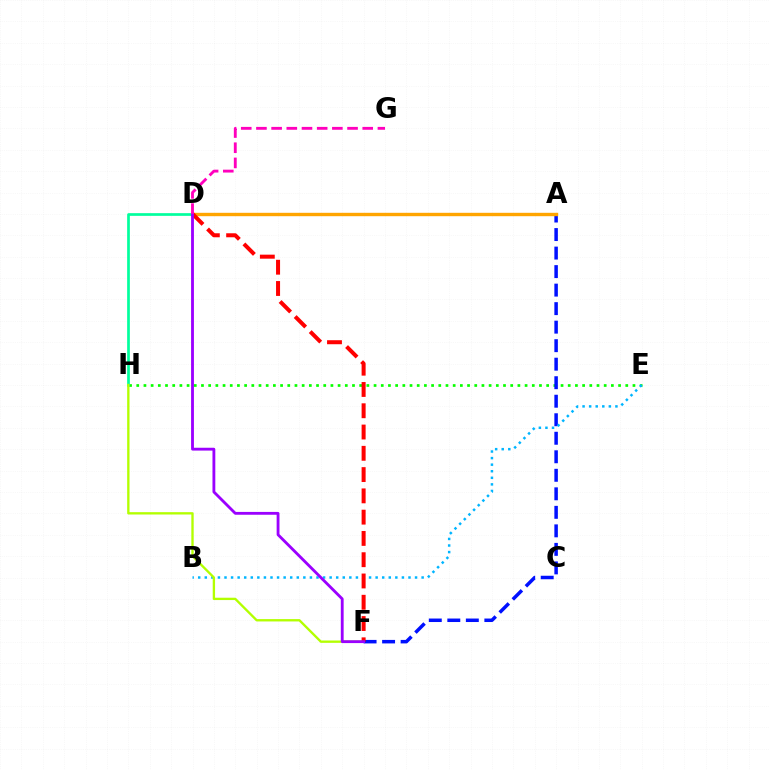{('E', 'H'): [{'color': '#08ff00', 'line_style': 'dotted', 'thickness': 1.95}], ('A', 'F'): [{'color': '#0010ff', 'line_style': 'dashed', 'thickness': 2.52}], ('D', 'H'): [{'color': '#00ff9d', 'line_style': 'solid', 'thickness': 1.94}], ('B', 'E'): [{'color': '#00b5ff', 'line_style': 'dotted', 'thickness': 1.79}], ('F', 'H'): [{'color': '#b3ff00', 'line_style': 'solid', 'thickness': 1.69}], ('A', 'D'): [{'color': '#ffa500', 'line_style': 'solid', 'thickness': 2.43}], ('D', 'F'): [{'color': '#ff0000', 'line_style': 'dashed', 'thickness': 2.89}, {'color': '#9b00ff', 'line_style': 'solid', 'thickness': 2.04}], ('D', 'G'): [{'color': '#ff00bd', 'line_style': 'dashed', 'thickness': 2.06}]}